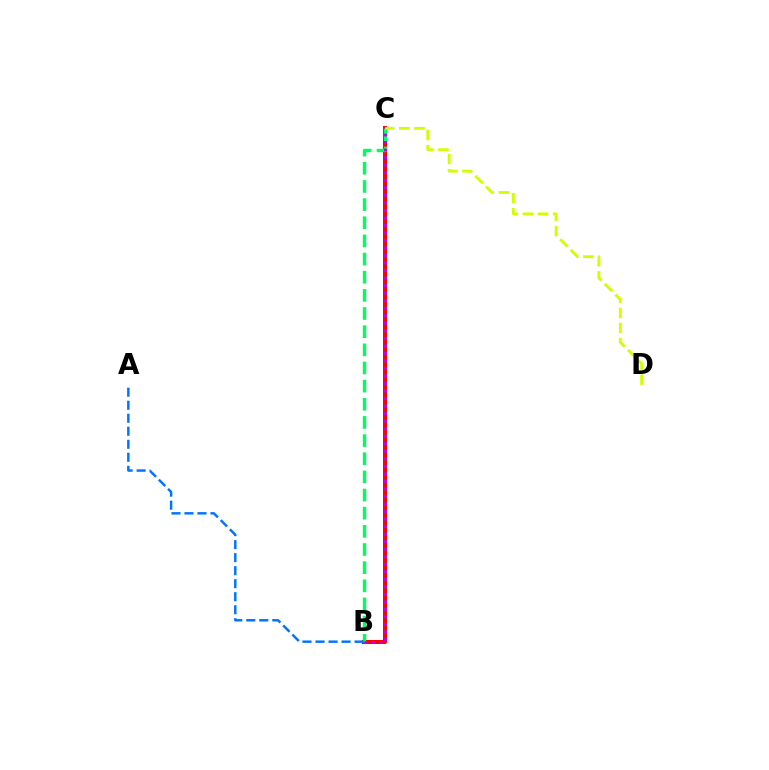{('B', 'C'): [{'color': '#ff0000', 'line_style': 'solid', 'thickness': 2.9}, {'color': '#00ff5c', 'line_style': 'dashed', 'thickness': 2.47}, {'color': '#b900ff', 'line_style': 'dotted', 'thickness': 2.05}], ('A', 'B'): [{'color': '#0074ff', 'line_style': 'dashed', 'thickness': 1.77}], ('C', 'D'): [{'color': '#d1ff00', 'line_style': 'dashed', 'thickness': 2.05}]}